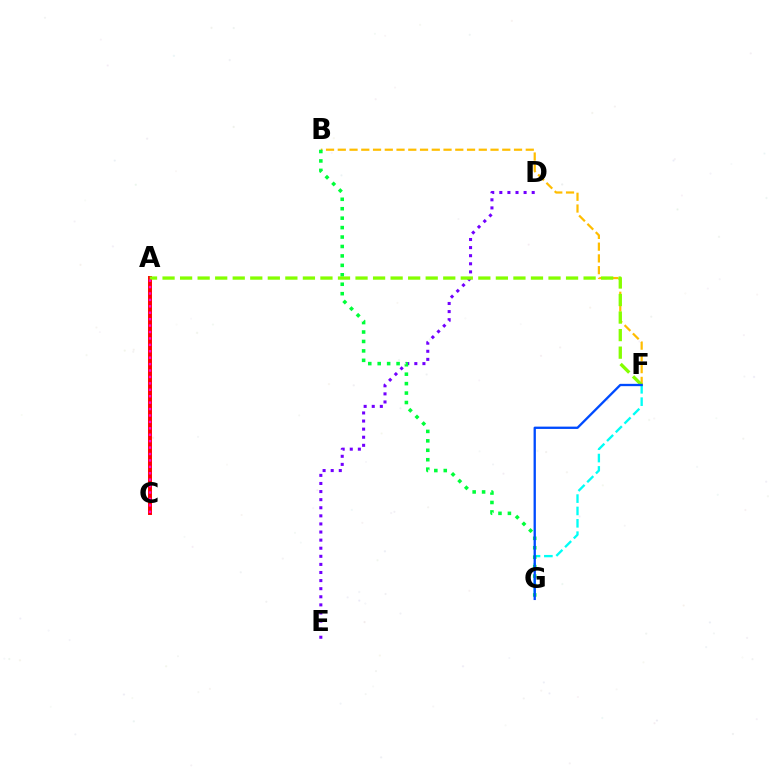{('B', 'F'): [{'color': '#ffbd00', 'line_style': 'dashed', 'thickness': 1.6}], ('D', 'E'): [{'color': '#7200ff', 'line_style': 'dotted', 'thickness': 2.2}], ('A', 'C'): [{'color': '#ff0000', 'line_style': 'solid', 'thickness': 2.85}, {'color': '#ff00cf', 'line_style': 'dotted', 'thickness': 1.74}], ('F', 'G'): [{'color': '#00fff6', 'line_style': 'dashed', 'thickness': 1.68}, {'color': '#004bff', 'line_style': 'solid', 'thickness': 1.67}], ('B', 'G'): [{'color': '#00ff39', 'line_style': 'dotted', 'thickness': 2.56}], ('A', 'F'): [{'color': '#84ff00', 'line_style': 'dashed', 'thickness': 2.38}]}